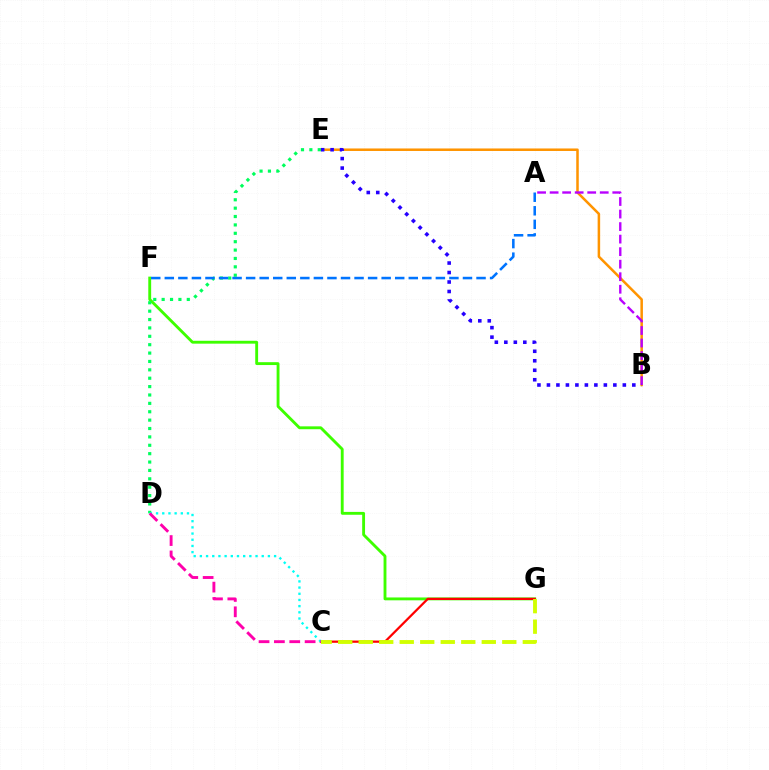{('B', 'E'): [{'color': '#ff9400', 'line_style': 'solid', 'thickness': 1.81}, {'color': '#2500ff', 'line_style': 'dotted', 'thickness': 2.58}], ('A', 'B'): [{'color': '#b900ff', 'line_style': 'dashed', 'thickness': 1.7}], ('F', 'G'): [{'color': '#3dff00', 'line_style': 'solid', 'thickness': 2.06}], ('D', 'E'): [{'color': '#00ff5c', 'line_style': 'dotted', 'thickness': 2.28}], ('C', 'G'): [{'color': '#ff0000', 'line_style': 'solid', 'thickness': 1.61}, {'color': '#d1ff00', 'line_style': 'dashed', 'thickness': 2.79}], ('C', 'D'): [{'color': '#00fff6', 'line_style': 'dotted', 'thickness': 1.68}, {'color': '#ff00ac', 'line_style': 'dashed', 'thickness': 2.09}], ('A', 'F'): [{'color': '#0074ff', 'line_style': 'dashed', 'thickness': 1.84}]}